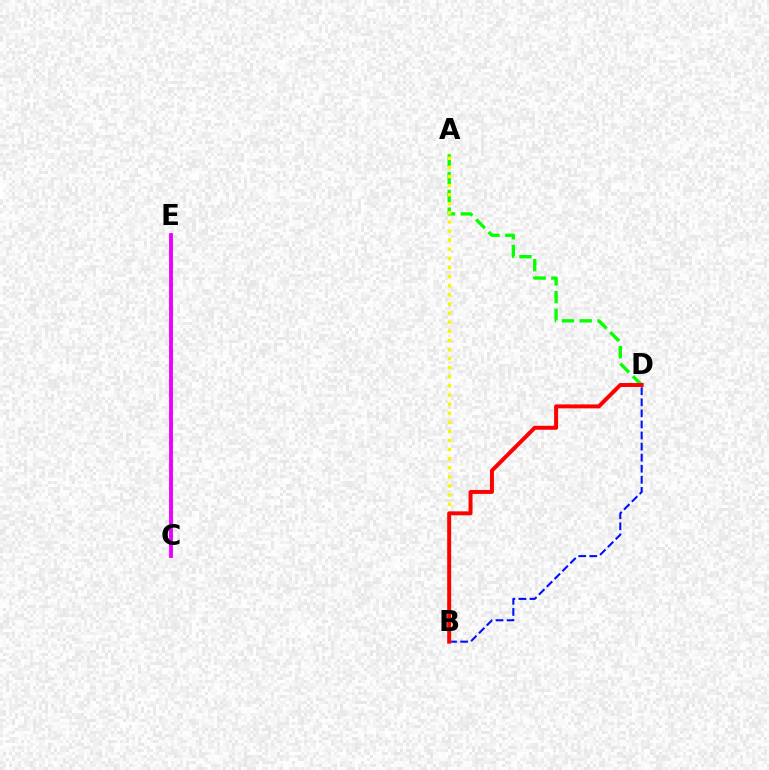{('A', 'D'): [{'color': '#08ff00', 'line_style': 'dashed', 'thickness': 2.41}], ('C', 'E'): [{'color': '#00fff6', 'line_style': 'dashed', 'thickness': 1.91}, {'color': '#ee00ff', 'line_style': 'solid', 'thickness': 2.78}], ('B', 'D'): [{'color': '#0010ff', 'line_style': 'dashed', 'thickness': 1.5}, {'color': '#ff0000', 'line_style': 'solid', 'thickness': 2.85}], ('A', 'B'): [{'color': '#fcf500', 'line_style': 'dotted', 'thickness': 2.47}]}